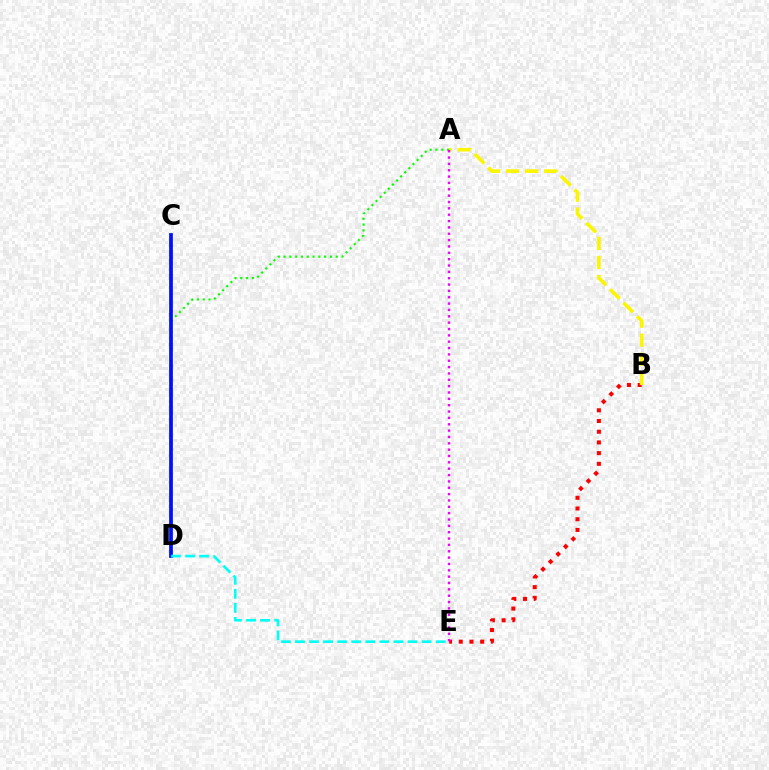{('B', 'E'): [{'color': '#ff0000', 'line_style': 'dotted', 'thickness': 2.91}], ('A', 'B'): [{'color': '#fcf500', 'line_style': 'dashed', 'thickness': 2.59}], ('A', 'D'): [{'color': '#08ff00', 'line_style': 'dotted', 'thickness': 1.58}], ('C', 'D'): [{'color': '#0010ff', 'line_style': 'solid', 'thickness': 2.69}], ('A', 'E'): [{'color': '#ee00ff', 'line_style': 'dotted', 'thickness': 1.73}], ('D', 'E'): [{'color': '#00fff6', 'line_style': 'dashed', 'thickness': 1.91}]}